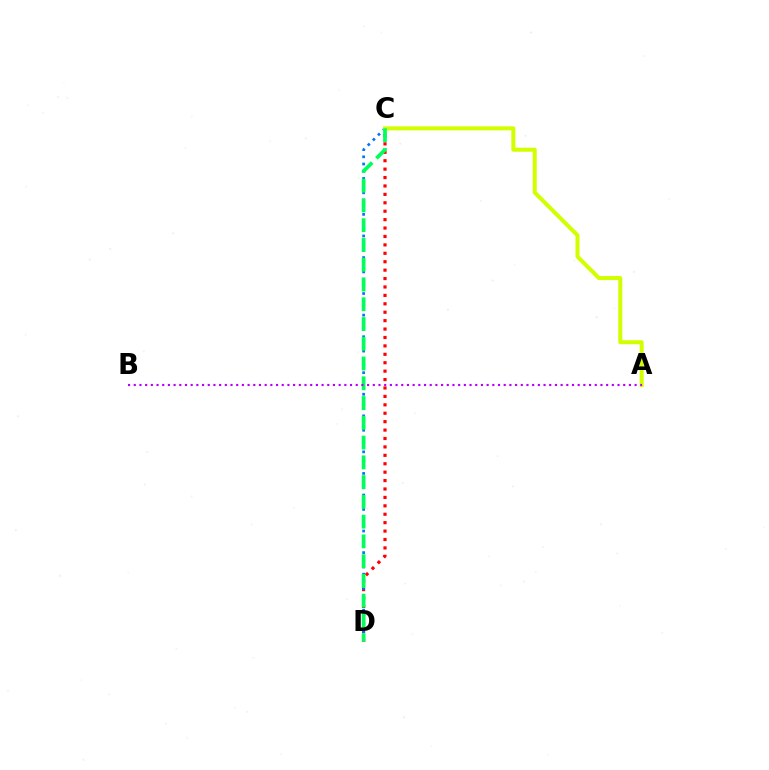{('C', 'D'): [{'color': '#ff0000', 'line_style': 'dotted', 'thickness': 2.29}, {'color': '#0074ff', 'line_style': 'dotted', 'thickness': 1.96}, {'color': '#00ff5c', 'line_style': 'dashed', 'thickness': 2.68}], ('A', 'C'): [{'color': '#d1ff00', 'line_style': 'solid', 'thickness': 2.9}], ('A', 'B'): [{'color': '#b900ff', 'line_style': 'dotted', 'thickness': 1.55}]}